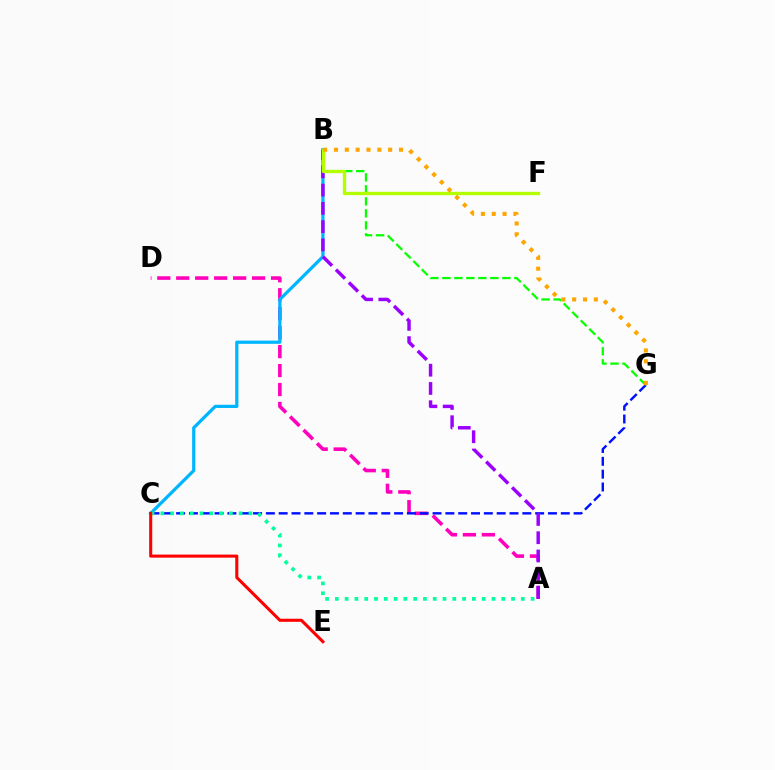{('A', 'D'): [{'color': '#ff00bd', 'line_style': 'dashed', 'thickness': 2.58}], ('B', 'C'): [{'color': '#00b5ff', 'line_style': 'solid', 'thickness': 2.33}], ('C', 'G'): [{'color': '#0010ff', 'line_style': 'dashed', 'thickness': 1.74}], ('B', 'G'): [{'color': '#08ff00', 'line_style': 'dashed', 'thickness': 1.63}, {'color': '#ffa500', 'line_style': 'dotted', 'thickness': 2.94}], ('A', 'C'): [{'color': '#00ff9d', 'line_style': 'dotted', 'thickness': 2.66}], ('A', 'B'): [{'color': '#9b00ff', 'line_style': 'dashed', 'thickness': 2.48}], ('B', 'F'): [{'color': '#b3ff00', 'line_style': 'solid', 'thickness': 2.42}], ('C', 'E'): [{'color': '#ff0000', 'line_style': 'solid', 'thickness': 2.2}]}